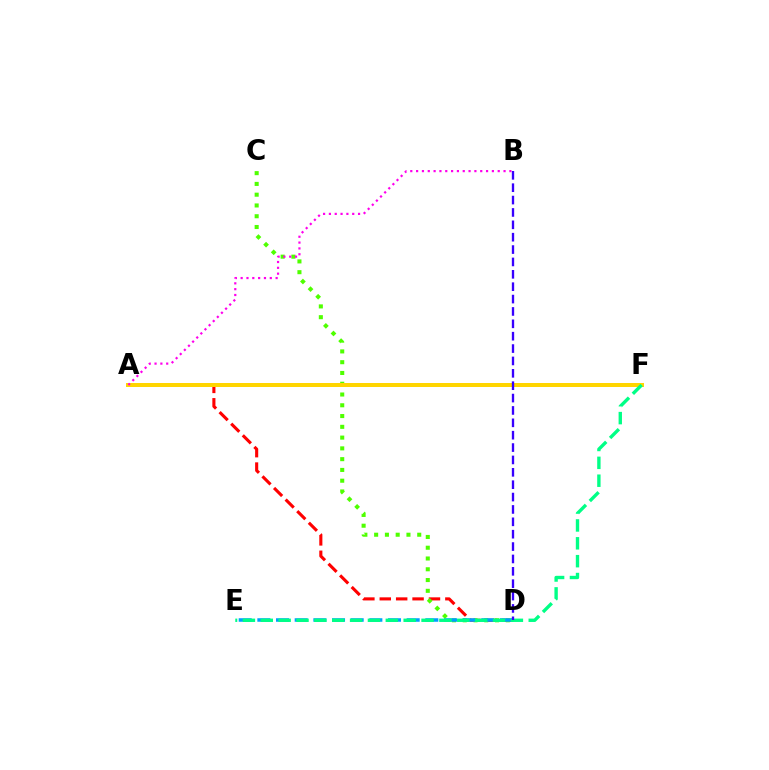{('A', 'D'): [{'color': '#ff0000', 'line_style': 'dashed', 'thickness': 2.23}], ('C', 'D'): [{'color': '#4fff00', 'line_style': 'dotted', 'thickness': 2.93}], ('A', 'F'): [{'color': '#ffd500', 'line_style': 'solid', 'thickness': 2.88}], ('D', 'E'): [{'color': '#009eff', 'line_style': 'dashed', 'thickness': 2.54}], ('E', 'F'): [{'color': '#00ff86', 'line_style': 'dashed', 'thickness': 2.43}], ('A', 'B'): [{'color': '#ff00ed', 'line_style': 'dotted', 'thickness': 1.58}], ('B', 'D'): [{'color': '#3700ff', 'line_style': 'dashed', 'thickness': 1.68}]}